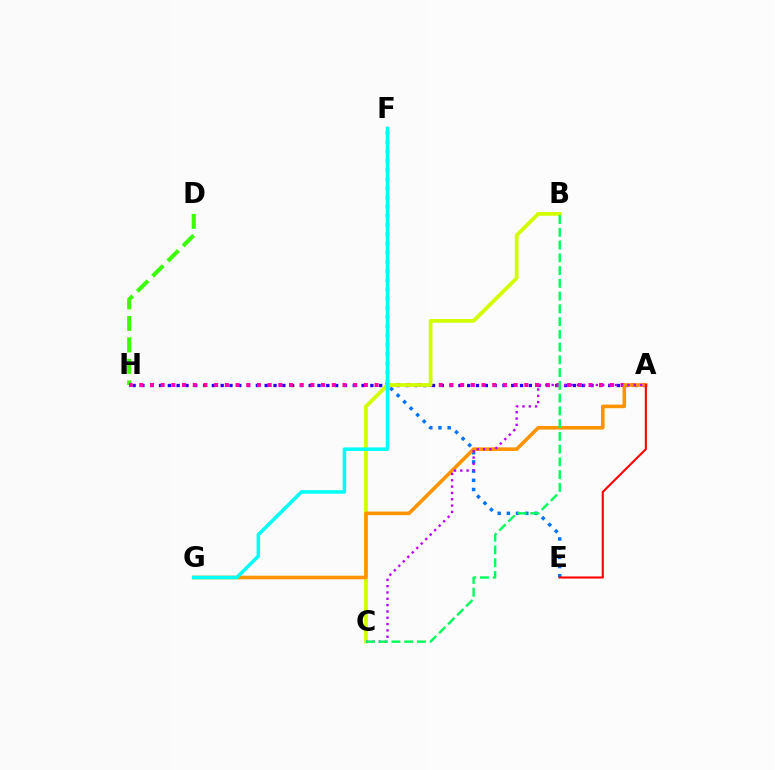{('E', 'F'): [{'color': '#0074ff', 'line_style': 'dotted', 'thickness': 2.5}], ('D', 'H'): [{'color': '#3dff00', 'line_style': 'dashed', 'thickness': 2.92}], ('A', 'H'): [{'color': '#2500ff', 'line_style': 'dotted', 'thickness': 2.39}, {'color': '#ff00ac', 'line_style': 'dotted', 'thickness': 2.91}], ('B', 'C'): [{'color': '#d1ff00', 'line_style': 'solid', 'thickness': 2.71}, {'color': '#00ff5c', 'line_style': 'dashed', 'thickness': 1.73}], ('A', 'G'): [{'color': '#ff9400', 'line_style': 'solid', 'thickness': 2.6}], ('F', 'G'): [{'color': '#00fff6', 'line_style': 'solid', 'thickness': 2.54}], ('A', 'C'): [{'color': '#b900ff', 'line_style': 'dotted', 'thickness': 1.72}], ('A', 'E'): [{'color': '#ff0000', 'line_style': 'solid', 'thickness': 1.51}]}